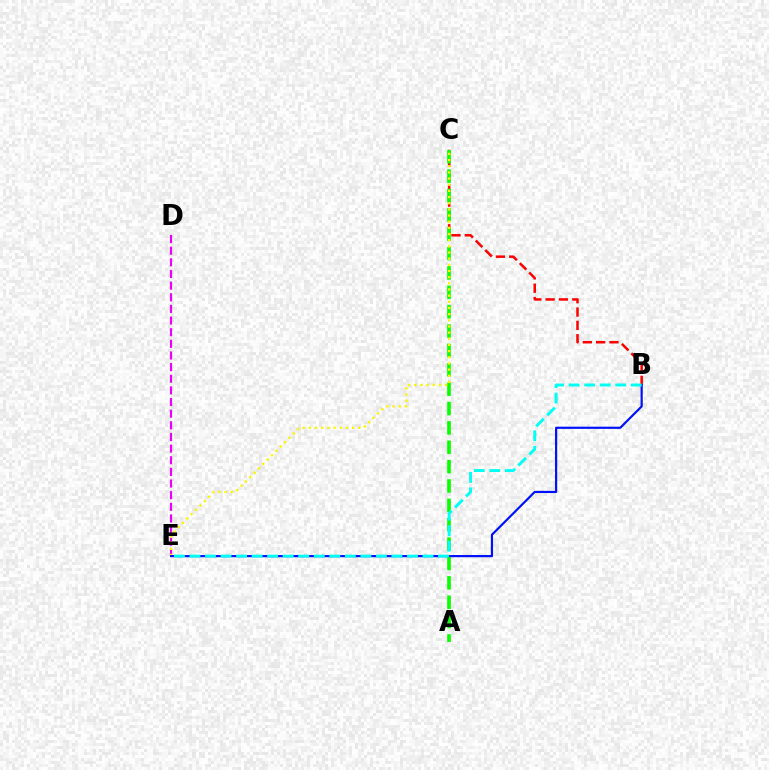{('B', 'C'): [{'color': '#ff0000', 'line_style': 'dashed', 'thickness': 1.81}], ('D', 'E'): [{'color': '#ee00ff', 'line_style': 'dashed', 'thickness': 1.58}], ('A', 'C'): [{'color': '#08ff00', 'line_style': 'dashed', 'thickness': 2.63}], ('C', 'E'): [{'color': '#fcf500', 'line_style': 'dotted', 'thickness': 1.67}], ('B', 'E'): [{'color': '#0010ff', 'line_style': 'solid', 'thickness': 1.56}, {'color': '#00fff6', 'line_style': 'dashed', 'thickness': 2.11}]}